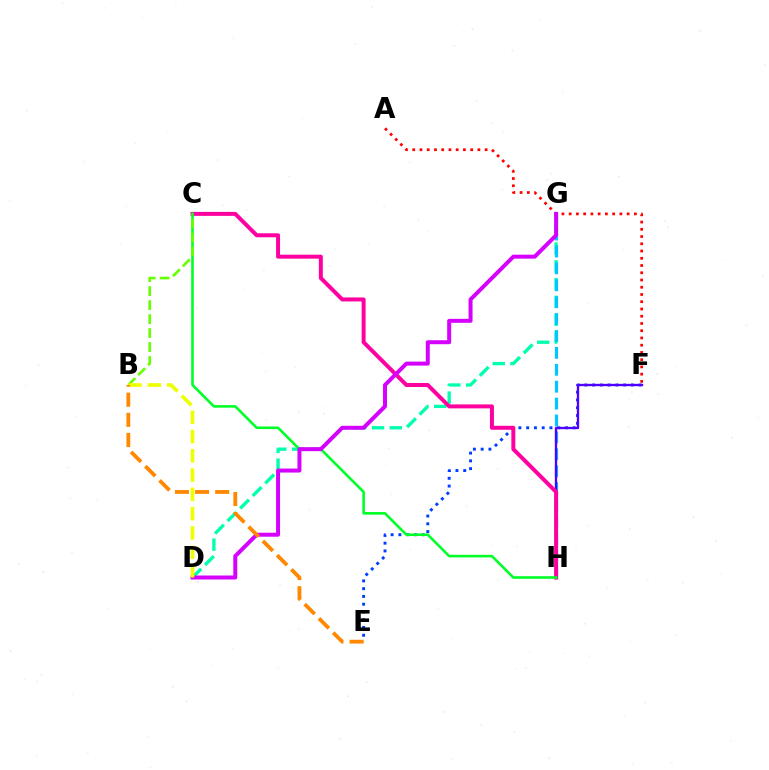{('D', 'G'): [{'color': '#00ffaf', 'line_style': 'dashed', 'thickness': 2.41}, {'color': '#d600ff', 'line_style': 'solid', 'thickness': 2.87}], ('G', 'H'): [{'color': '#00c7ff', 'line_style': 'dashed', 'thickness': 2.3}], ('E', 'F'): [{'color': '#003fff', 'line_style': 'dotted', 'thickness': 2.11}], ('F', 'H'): [{'color': '#4f00ff', 'line_style': 'solid', 'thickness': 1.66}], ('C', 'H'): [{'color': '#ff00a0', 'line_style': 'solid', 'thickness': 2.86}, {'color': '#00ff27', 'line_style': 'solid', 'thickness': 1.87}], ('A', 'F'): [{'color': '#ff0000', 'line_style': 'dotted', 'thickness': 1.97}], ('B', 'C'): [{'color': '#66ff00', 'line_style': 'dashed', 'thickness': 1.9}], ('B', 'D'): [{'color': '#eeff00', 'line_style': 'dashed', 'thickness': 2.62}], ('B', 'E'): [{'color': '#ff8800', 'line_style': 'dashed', 'thickness': 2.73}]}